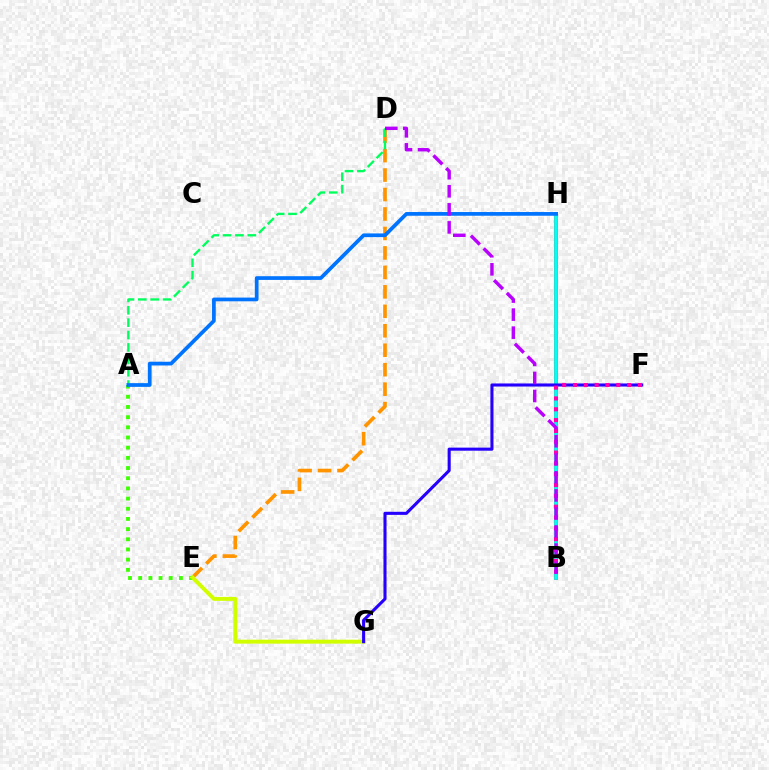{('B', 'H'): [{'color': '#ff0000', 'line_style': 'solid', 'thickness': 2.6}, {'color': '#00fff6', 'line_style': 'solid', 'thickness': 2.66}], ('A', 'E'): [{'color': '#3dff00', 'line_style': 'dotted', 'thickness': 2.77}], ('D', 'E'): [{'color': '#ff9400', 'line_style': 'dashed', 'thickness': 2.64}], ('A', 'D'): [{'color': '#00ff5c', 'line_style': 'dashed', 'thickness': 1.68}], ('E', 'G'): [{'color': '#d1ff00', 'line_style': 'solid', 'thickness': 2.84}], ('F', 'G'): [{'color': '#2500ff', 'line_style': 'solid', 'thickness': 2.21}], ('A', 'H'): [{'color': '#0074ff', 'line_style': 'solid', 'thickness': 2.68}], ('B', 'F'): [{'color': '#ff00ac', 'line_style': 'dotted', 'thickness': 2.94}], ('B', 'D'): [{'color': '#b900ff', 'line_style': 'dashed', 'thickness': 2.45}]}